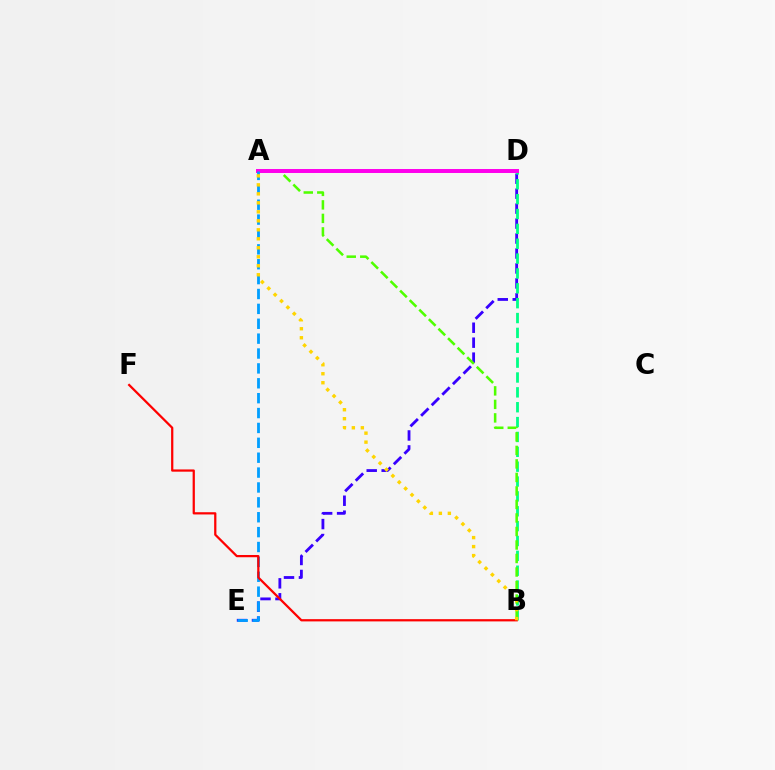{('D', 'E'): [{'color': '#3700ff', 'line_style': 'dashed', 'thickness': 2.03}], ('B', 'D'): [{'color': '#00ff86', 'line_style': 'dashed', 'thickness': 2.02}], ('A', 'B'): [{'color': '#4fff00', 'line_style': 'dashed', 'thickness': 1.84}, {'color': '#ffd500', 'line_style': 'dotted', 'thickness': 2.44}], ('A', 'D'): [{'color': '#ff00ed', 'line_style': 'solid', 'thickness': 2.86}], ('A', 'E'): [{'color': '#009eff', 'line_style': 'dashed', 'thickness': 2.02}], ('B', 'F'): [{'color': '#ff0000', 'line_style': 'solid', 'thickness': 1.61}]}